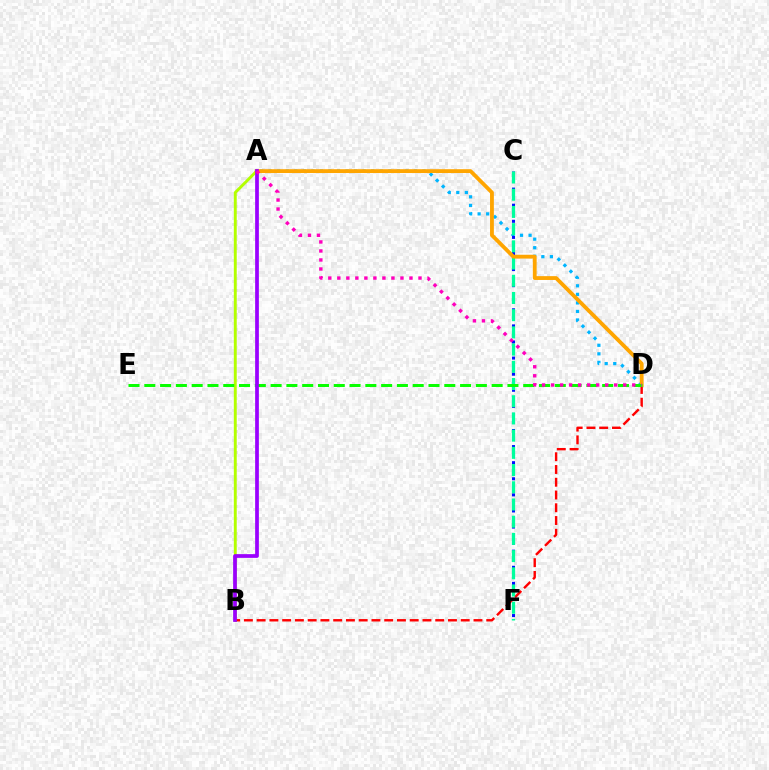{('A', 'D'): [{'color': '#00b5ff', 'line_style': 'dotted', 'thickness': 2.32}, {'color': '#ffa500', 'line_style': 'solid', 'thickness': 2.75}, {'color': '#ff00bd', 'line_style': 'dotted', 'thickness': 2.45}], ('A', 'B'): [{'color': '#b3ff00', 'line_style': 'solid', 'thickness': 2.09}, {'color': '#9b00ff', 'line_style': 'solid', 'thickness': 2.68}], ('B', 'D'): [{'color': '#ff0000', 'line_style': 'dashed', 'thickness': 1.73}], ('C', 'F'): [{'color': '#0010ff', 'line_style': 'dotted', 'thickness': 2.19}, {'color': '#00ff9d', 'line_style': 'dashed', 'thickness': 2.34}], ('D', 'E'): [{'color': '#08ff00', 'line_style': 'dashed', 'thickness': 2.14}]}